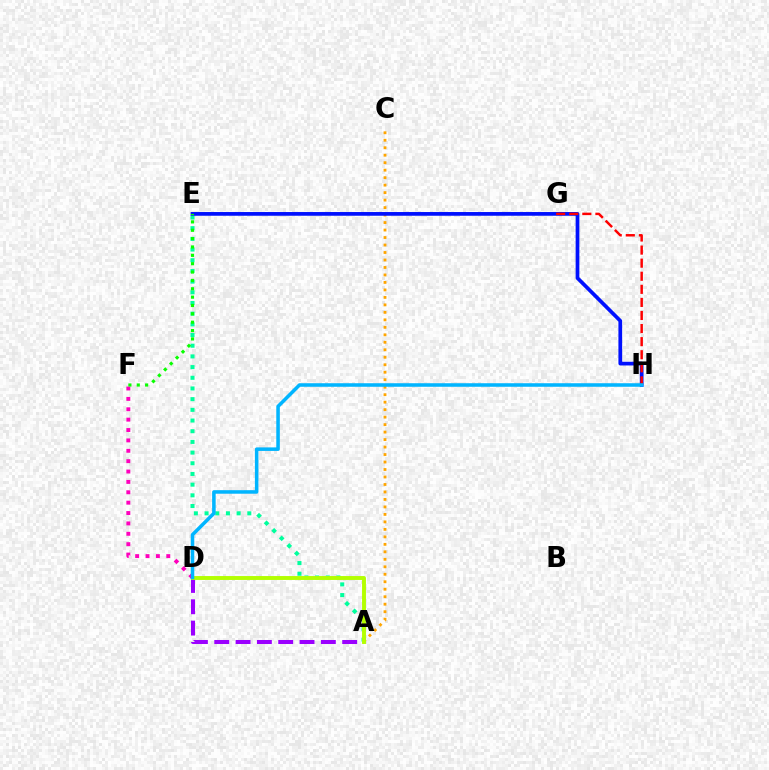{('A', 'C'): [{'color': '#ffa500', 'line_style': 'dotted', 'thickness': 2.03}], ('A', 'E'): [{'color': '#00ff9d', 'line_style': 'dotted', 'thickness': 2.9}], ('A', 'D'): [{'color': '#9b00ff', 'line_style': 'dashed', 'thickness': 2.9}, {'color': '#b3ff00', 'line_style': 'solid', 'thickness': 2.81}], ('D', 'F'): [{'color': '#ff00bd', 'line_style': 'dotted', 'thickness': 2.82}], ('E', 'H'): [{'color': '#0010ff', 'line_style': 'solid', 'thickness': 2.68}], ('G', 'H'): [{'color': '#ff0000', 'line_style': 'dashed', 'thickness': 1.78}], ('E', 'F'): [{'color': '#08ff00', 'line_style': 'dotted', 'thickness': 2.27}], ('D', 'H'): [{'color': '#00b5ff', 'line_style': 'solid', 'thickness': 2.55}]}